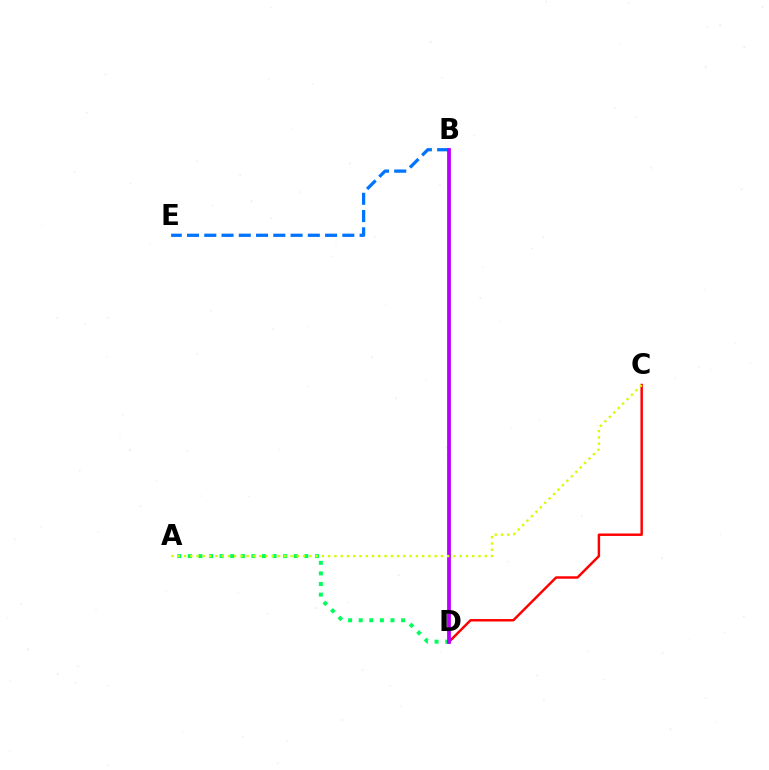{('C', 'D'): [{'color': '#ff0000', 'line_style': 'solid', 'thickness': 1.77}], ('A', 'D'): [{'color': '#00ff5c', 'line_style': 'dotted', 'thickness': 2.88}], ('B', 'E'): [{'color': '#0074ff', 'line_style': 'dashed', 'thickness': 2.34}], ('B', 'D'): [{'color': '#b900ff', 'line_style': 'solid', 'thickness': 2.72}], ('A', 'C'): [{'color': '#d1ff00', 'line_style': 'dotted', 'thickness': 1.7}]}